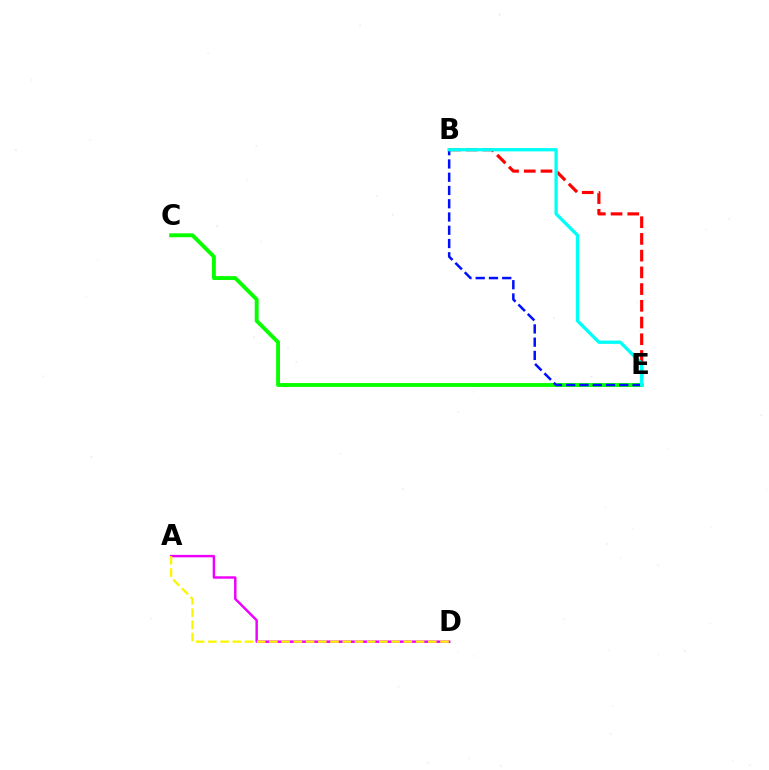{('A', 'D'): [{'color': '#ee00ff', 'line_style': 'solid', 'thickness': 1.77}, {'color': '#fcf500', 'line_style': 'dashed', 'thickness': 1.66}], ('B', 'E'): [{'color': '#ff0000', 'line_style': 'dashed', 'thickness': 2.27}, {'color': '#0010ff', 'line_style': 'dashed', 'thickness': 1.8}, {'color': '#00fff6', 'line_style': 'solid', 'thickness': 2.38}], ('C', 'E'): [{'color': '#08ff00', 'line_style': 'solid', 'thickness': 2.8}]}